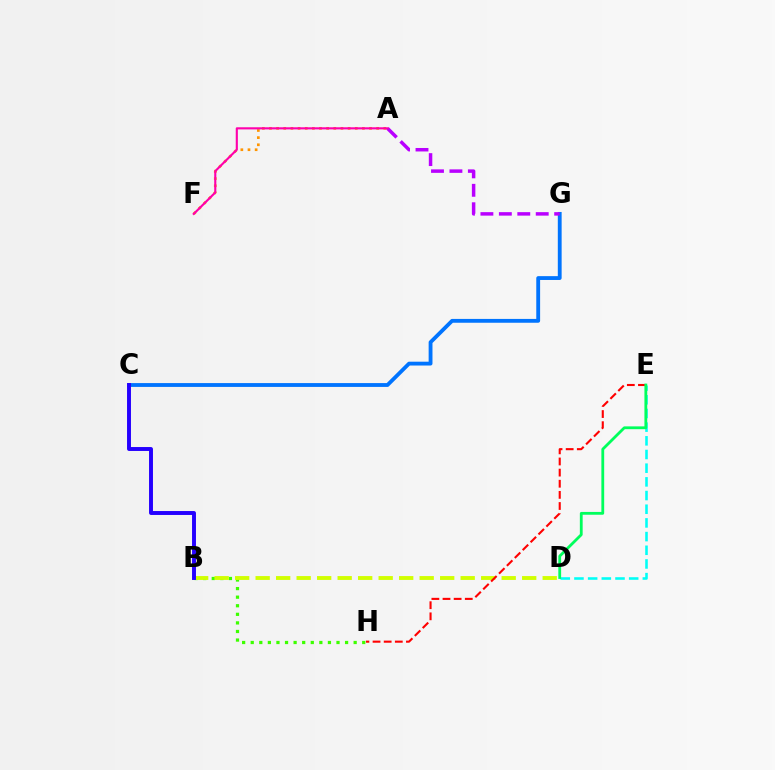{('D', 'E'): [{'color': '#00fff6', 'line_style': 'dashed', 'thickness': 1.86}, {'color': '#00ff5c', 'line_style': 'solid', 'thickness': 2.02}], ('B', 'H'): [{'color': '#3dff00', 'line_style': 'dotted', 'thickness': 2.33}], ('B', 'D'): [{'color': '#d1ff00', 'line_style': 'dashed', 'thickness': 2.79}], ('C', 'G'): [{'color': '#0074ff', 'line_style': 'solid', 'thickness': 2.76}], ('A', 'F'): [{'color': '#ff9400', 'line_style': 'dotted', 'thickness': 1.94}, {'color': '#ff00ac', 'line_style': 'solid', 'thickness': 1.53}], ('E', 'H'): [{'color': '#ff0000', 'line_style': 'dashed', 'thickness': 1.51}], ('A', 'G'): [{'color': '#b900ff', 'line_style': 'dashed', 'thickness': 2.5}], ('B', 'C'): [{'color': '#2500ff', 'line_style': 'solid', 'thickness': 2.83}]}